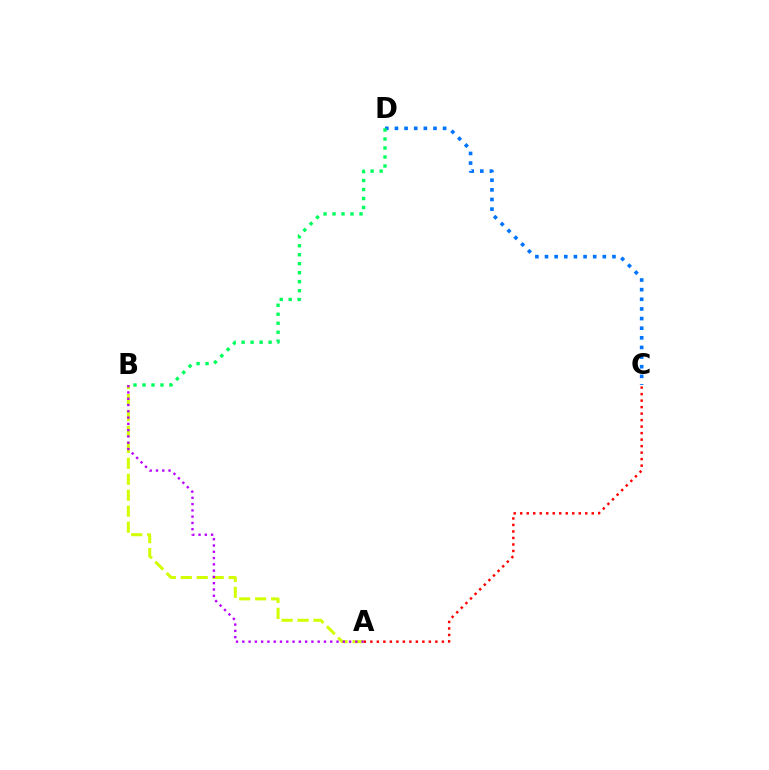{('C', 'D'): [{'color': '#0074ff', 'line_style': 'dotted', 'thickness': 2.62}], ('A', 'B'): [{'color': '#d1ff00', 'line_style': 'dashed', 'thickness': 2.17}, {'color': '#b900ff', 'line_style': 'dotted', 'thickness': 1.71}], ('A', 'C'): [{'color': '#ff0000', 'line_style': 'dotted', 'thickness': 1.77}], ('B', 'D'): [{'color': '#00ff5c', 'line_style': 'dotted', 'thickness': 2.44}]}